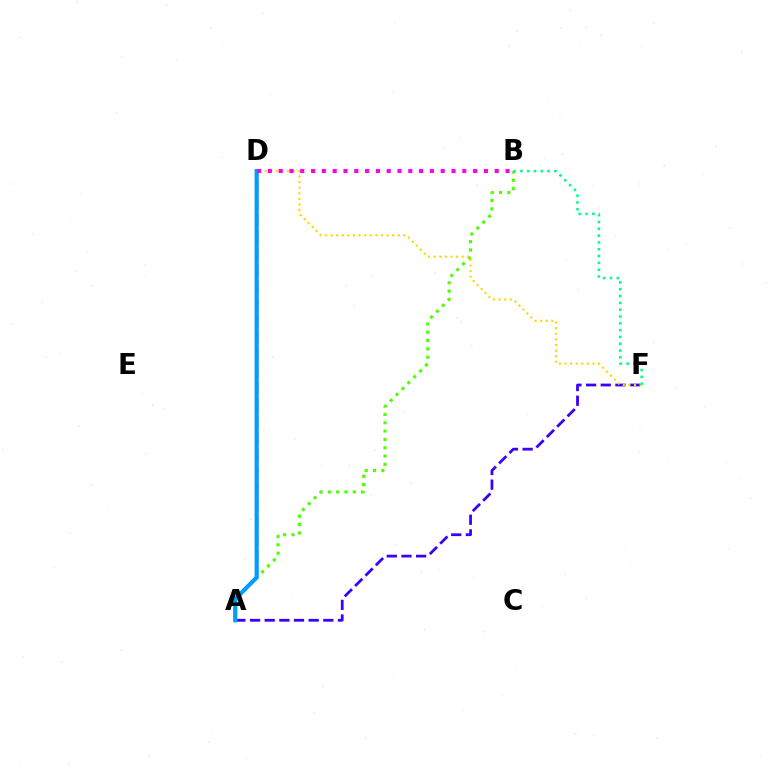{('A', 'F'): [{'color': '#3700ff', 'line_style': 'dashed', 'thickness': 1.99}], ('A', 'B'): [{'color': '#4fff00', 'line_style': 'dotted', 'thickness': 2.26}], ('A', 'D'): [{'color': '#ff0000', 'line_style': 'dashed', 'thickness': 2.28}, {'color': '#009eff', 'line_style': 'solid', 'thickness': 3.0}], ('D', 'F'): [{'color': '#ffd500', 'line_style': 'dotted', 'thickness': 1.52}], ('B', 'D'): [{'color': '#ff00ed', 'line_style': 'dotted', 'thickness': 2.94}], ('B', 'F'): [{'color': '#00ff86', 'line_style': 'dotted', 'thickness': 1.85}]}